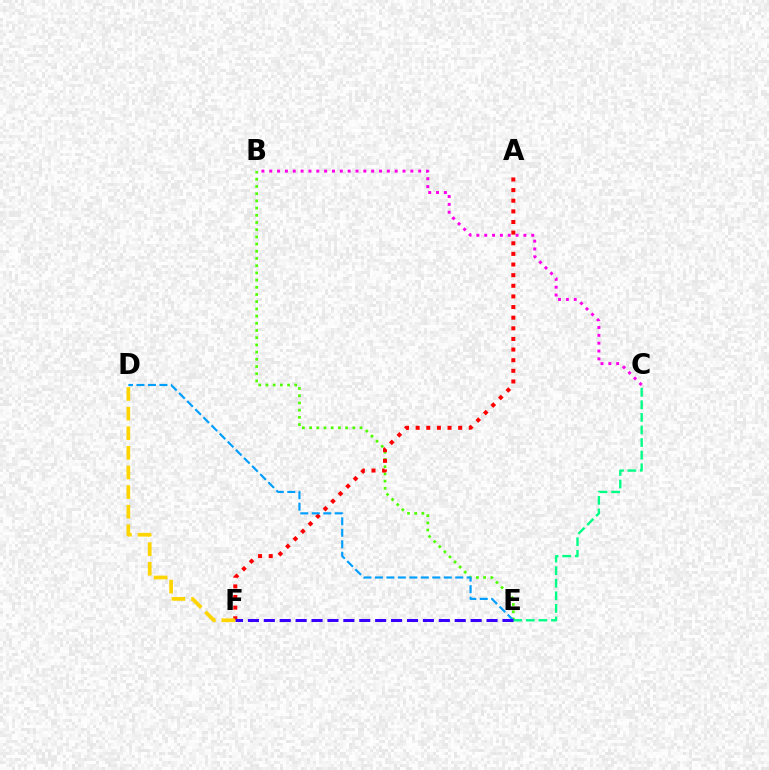{('B', 'E'): [{'color': '#4fff00', 'line_style': 'dotted', 'thickness': 1.96}], ('C', 'E'): [{'color': '#00ff86', 'line_style': 'dashed', 'thickness': 1.71}], ('B', 'C'): [{'color': '#ff00ed', 'line_style': 'dotted', 'thickness': 2.13}], ('A', 'F'): [{'color': '#ff0000', 'line_style': 'dotted', 'thickness': 2.89}], ('D', 'E'): [{'color': '#009eff', 'line_style': 'dashed', 'thickness': 1.56}], ('E', 'F'): [{'color': '#3700ff', 'line_style': 'dashed', 'thickness': 2.16}], ('D', 'F'): [{'color': '#ffd500', 'line_style': 'dashed', 'thickness': 2.66}]}